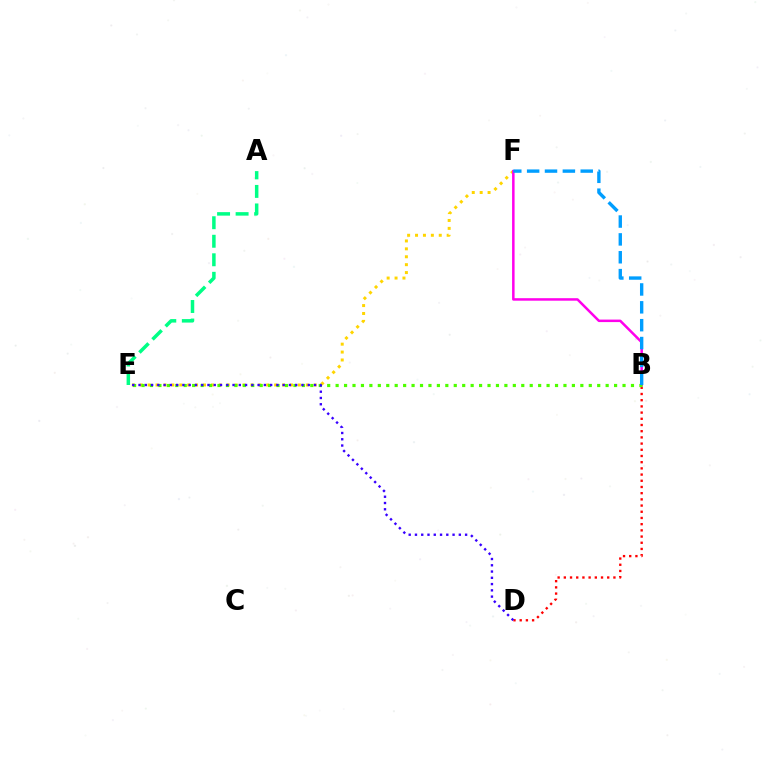{('B', 'D'): [{'color': '#ff0000', 'line_style': 'dotted', 'thickness': 1.68}], ('E', 'F'): [{'color': '#ffd500', 'line_style': 'dotted', 'thickness': 2.15}], ('B', 'F'): [{'color': '#ff00ed', 'line_style': 'solid', 'thickness': 1.8}, {'color': '#009eff', 'line_style': 'dashed', 'thickness': 2.43}], ('B', 'E'): [{'color': '#4fff00', 'line_style': 'dotted', 'thickness': 2.29}], ('D', 'E'): [{'color': '#3700ff', 'line_style': 'dotted', 'thickness': 1.7}], ('A', 'E'): [{'color': '#00ff86', 'line_style': 'dashed', 'thickness': 2.52}]}